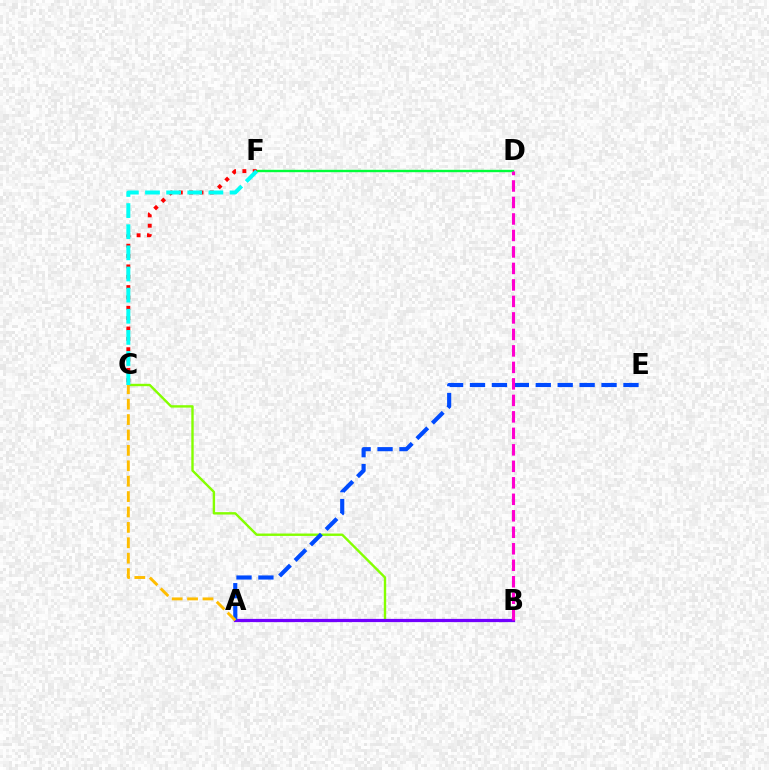{('B', 'C'): [{'color': '#84ff00', 'line_style': 'solid', 'thickness': 1.72}], ('A', 'B'): [{'color': '#7200ff', 'line_style': 'solid', 'thickness': 2.32}], ('D', 'F'): [{'color': '#00ff39', 'line_style': 'solid', 'thickness': 1.72}], ('A', 'E'): [{'color': '#004bff', 'line_style': 'dashed', 'thickness': 2.98}], ('B', 'D'): [{'color': '#ff00cf', 'line_style': 'dashed', 'thickness': 2.24}], ('C', 'F'): [{'color': '#ff0000', 'line_style': 'dotted', 'thickness': 2.81}, {'color': '#00fff6', 'line_style': 'dashed', 'thickness': 2.87}], ('A', 'C'): [{'color': '#ffbd00', 'line_style': 'dashed', 'thickness': 2.09}]}